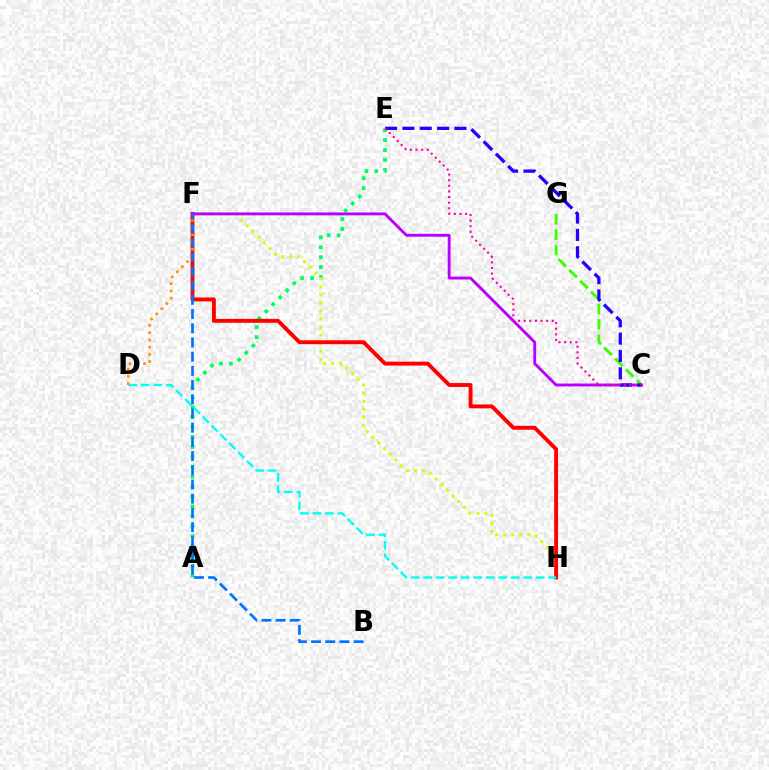{('A', 'E'): [{'color': '#00ff5c', 'line_style': 'dotted', 'thickness': 2.7}], ('F', 'H'): [{'color': '#d1ff00', 'line_style': 'dotted', 'thickness': 2.18}, {'color': '#ff0000', 'line_style': 'solid', 'thickness': 2.81}], ('D', 'H'): [{'color': '#00fff6', 'line_style': 'dashed', 'thickness': 1.7}], ('C', 'F'): [{'color': '#b900ff', 'line_style': 'solid', 'thickness': 2.07}], ('C', 'G'): [{'color': '#3dff00', 'line_style': 'dashed', 'thickness': 2.09}], ('D', 'F'): [{'color': '#ff9400', 'line_style': 'dotted', 'thickness': 1.96}], ('B', 'F'): [{'color': '#0074ff', 'line_style': 'dashed', 'thickness': 1.93}], ('C', 'E'): [{'color': '#2500ff', 'line_style': 'dashed', 'thickness': 2.36}, {'color': '#ff00ac', 'line_style': 'dotted', 'thickness': 1.53}]}